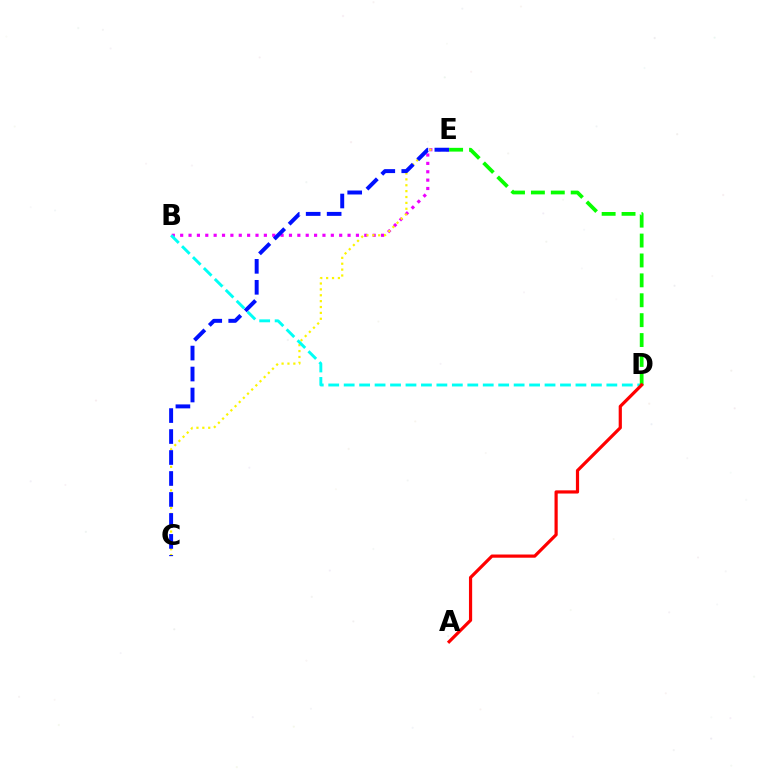{('B', 'E'): [{'color': '#ee00ff', 'line_style': 'dotted', 'thickness': 2.27}], ('C', 'E'): [{'color': '#fcf500', 'line_style': 'dotted', 'thickness': 1.6}, {'color': '#0010ff', 'line_style': 'dashed', 'thickness': 2.85}], ('B', 'D'): [{'color': '#00fff6', 'line_style': 'dashed', 'thickness': 2.1}], ('D', 'E'): [{'color': '#08ff00', 'line_style': 'dashed', 'thickness': 2.7}], ('A', 'D'): [{'color': '#ff0000', 'line_style': 'solid', 'thickness': 2.3}]}